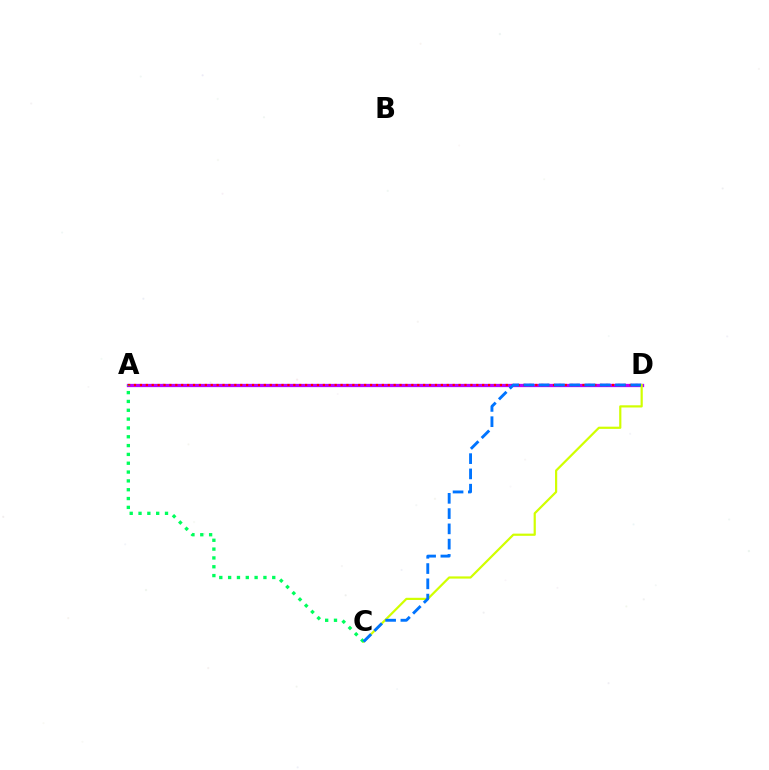{('A', 'D'): [{'color': '#b900ff', 'line_style': 'solid', 'thickness': 2.36}, {'color': '#ff0000', 'line_style': 'dotted', 'thickness': 1.6}], ('C', 'D'): [{'color': '#d1ff00', 'line_style': 'solid', 'thickness': 1.59}, {'color': '#0074ff', 'line_style': 'dashed', 'thickness': 2.07}], ('A', 'C'): [{'color': '#00ff5c', 'line_style': 'dotted', 'thickness': 2.4}]}